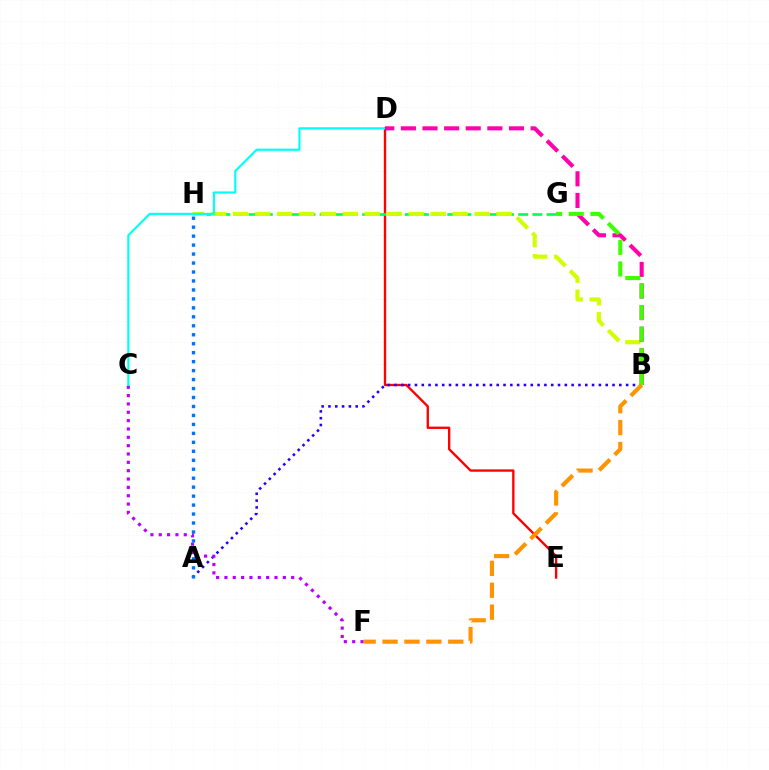{('D', 'E'): [{'color': '#ff0000', 'line_style': 'solid', 'thickness': 1.69}], ('A', 'B'): [{'color': '#2500ff', 'line_style': 'dotted', 'thickness': 1.85}], ('C', 'F'): [{'color': '#b900ff', 'line_style': 'dotted', 'thickness': 2.27}], ('G', 'H'): [{'color': '#00ff5c', 'line_style': 'dashed', 'thickness': 1.93}], ('B', 'H'): [{'color': '#d1ff00', 'line_style': 'dashed', 'thickness': 2.98}], ('C', 'D'): [{'color': '#00fff6', 'line_style': 'solid', 'thickness': 1.56}], ('B', 'D'): [{'color': '#ff00ac', 'line_style': 'dashed', 'thickness': 2.94}], ('A', 'H'): [{'color': '#0074ff', 'line_style': 'dotted', 'thickness': 2.44}], ('B', 'G'): [{'color': '#3dff00', 'line_style': 'dashed', 'thickness': 2.94}], ('B', 'F'): [{'color': '#ff9400', 'line_style': 'dashed', 'thickness': 2.98}]}